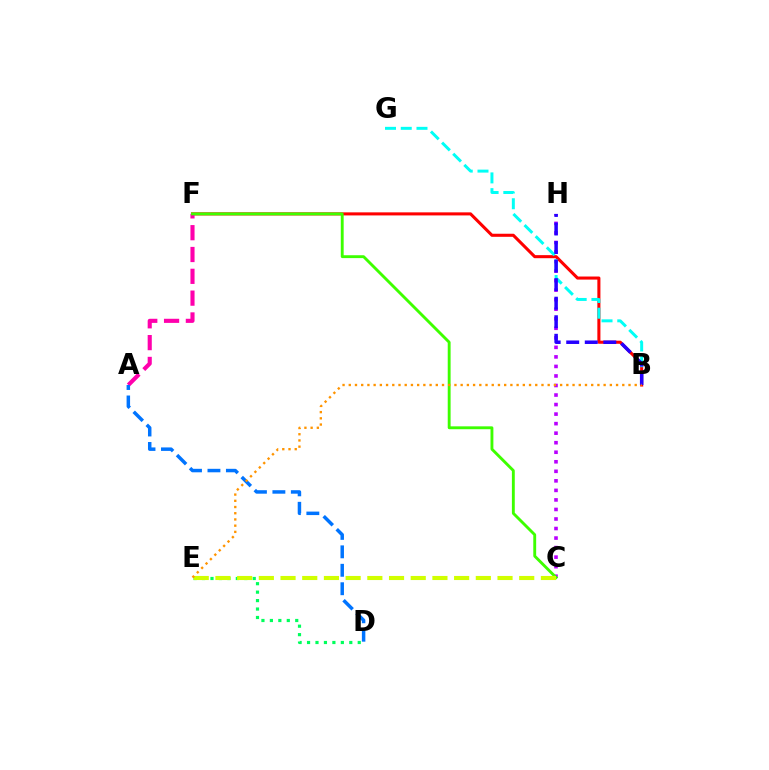{('B', 'F'): [{'color': '#ff0000', 'line_style': 'solid', 'thickness': 2.21}], ('D', 'E'): [{'color': '#00ff5c', 'line_style': 'dotted', 'thickness': 2.3}], ('C', 'H'): [{'color': '#b900ff', 'line_style': 'dotted', 'thickness': 2.59}], ('A', 'F'): [{'color': '#ff00ac', 'line_style': 'dashed', 'thickness': 2.96}], ('B', 'G'): [{'color': '#00fff6', 'line_style': 'dashed', 'thickness': 2.14}], ('C', 'F'): [{'color': '#3dff00', 'line_style': 'solid', 'thickness': 2.07}], ('B', 'H'): [{'color': '#2500ff', 'line_style': 'dashed', 'thickness': 2.52}], ('A', 'D'): [{'color': '#0074ff', 'line_style': 'dashed', 'thickness': 2.51}], ('C', 'E'): [{'color': '#d1ff00', 'line_style': 'dashed', 'thickness': 2.95}], ('B', 'E'): [{'color': '#ff9400', 'line_style': 'dotted', 'thickness': 1.69}]}